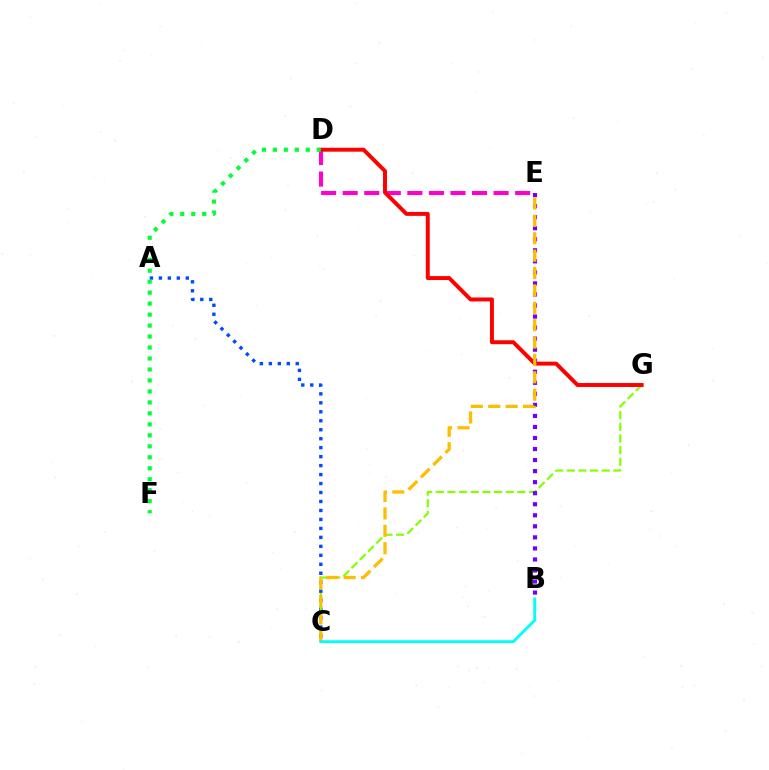{('D', 'E'): [{'color': '#ff00cf', 'line_style': 'dashed', 'thickness': 2.93}], ('A', 'C'): [{'color': '#004bff', 'line_style': 'dotted', 'thickness': 2.44}], ('C', 'G'): [{'color': '#84ff00', 'line_style': 'dashed', 'thickness': 1.58}], ('D', 'G'): [{'color': '#ff0000', 'line_style': 'solid', 'thickness': 2.84}], ('B', 'E'): [{'color': '#7200ff', 'line_style': 'dotted', 'thickness': 3.0}], ('C', 'E'): [{'color': '#ffbd00', 'line_style': 'dashed', 'thickness': 2.36}], ('D', 'F'): [{'color': '#00ff39', 'line_style': 'dotted', 'thickness': 2.98}], ('B', 'C'): [{'color': '#00fff6', 'line_style': 'solid', 'thickness': 2.07}]}